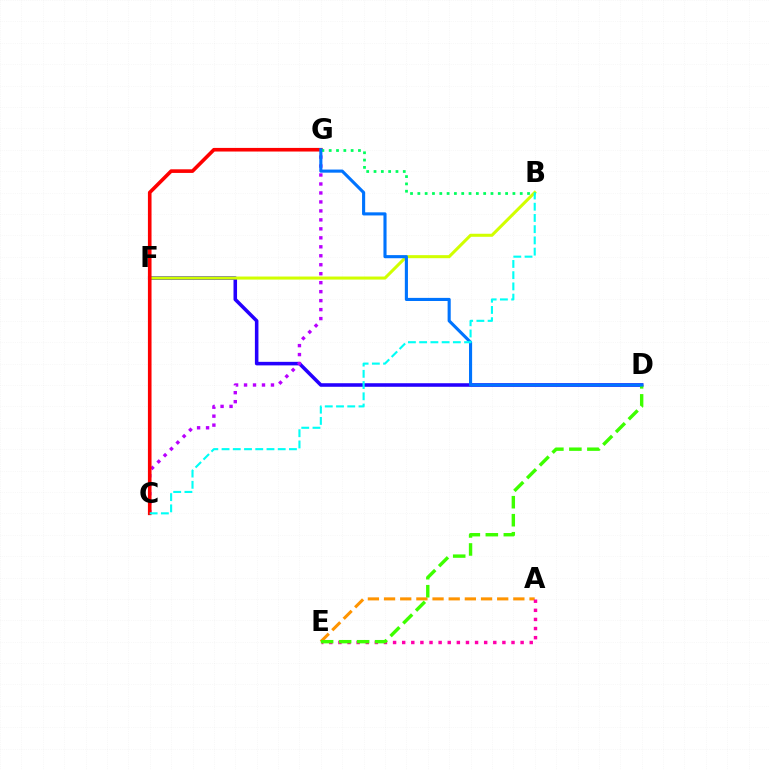{('A', 'E'): [{'color': '#ff9400', 'line_style': 'dashed', 'thickness': 2.2}, {'color': '#ff00ac', 'line_style': 'dotted', 'thickness': 2.48}], ('D', 'F'): [{'color': '#2500ff', 'line_style': 'solid', 'thickness': 2.56}], ('B', 'F'): [{'color': '#d1ff00', 'line_style': 'solid', 'thickness': 2.19}], ('C', 'G'): [{'color': '#b900ff', 'line_style': 'dotted', 'thickness': 2.44}, {'color': '#ff0000', 'line_style': 'solid', 'thickness': 2.6}], ('B', 'G'): [{'color': '#00ff5c', 'line_style': 'dotted', 'thickness': 1.99}], ('D', 'E'): [{'color': '#3dff00', 'line_style': 'dashed', 'thickness': 2.45}], ('D', 'G'): [{'color': '#0074ff', 'line_style': 'solid', 'thickness': 2.24}], ('B', 'C'): [{'color': '#00fff6', 'line_style': 'dashed', 'thickness': 1.53}]}